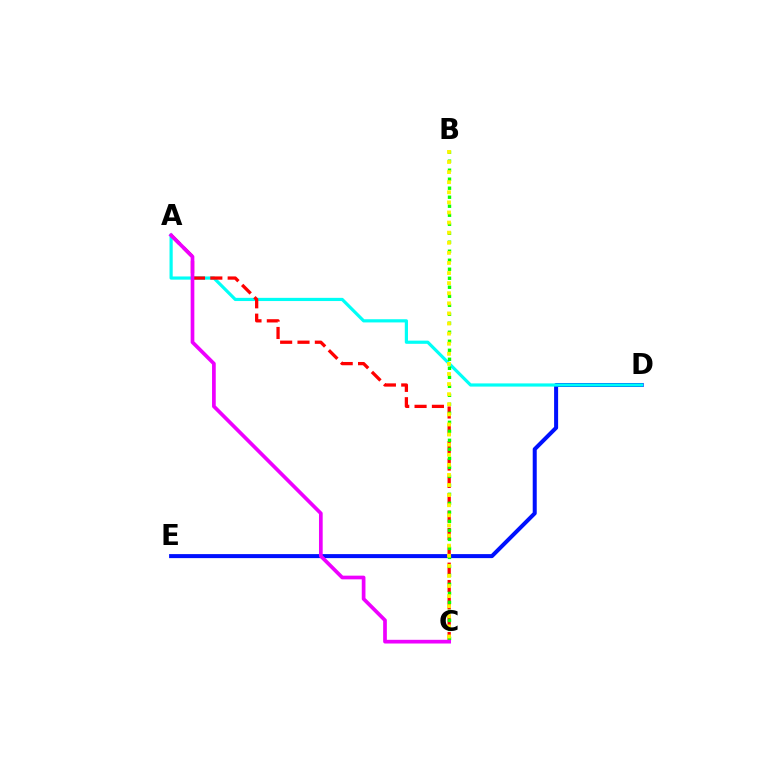{('D', 'E'): [{'color': '#0010ff', 'line_style': 'solid', 'thickness': 2.89}], ('A', 'D'): [{'color': '#00fff6', 'line_style': 'solid', 'thickness': 2.3}], ('A', 'C'): [{'color': '#ff0000', 'line_style': 'dashed', 'thickness': 2.36}, {'color': '#ee00ff', 'line_style': 'solid', 'thickness': 2.66}], ('B', 'C'): [{'color': '#08ff00', 'line_style': 'dotted', 'thickness': 2.45}, {'color': '#fcf500', 'line_style': 'dotted', 'thickness': 2.74}]}